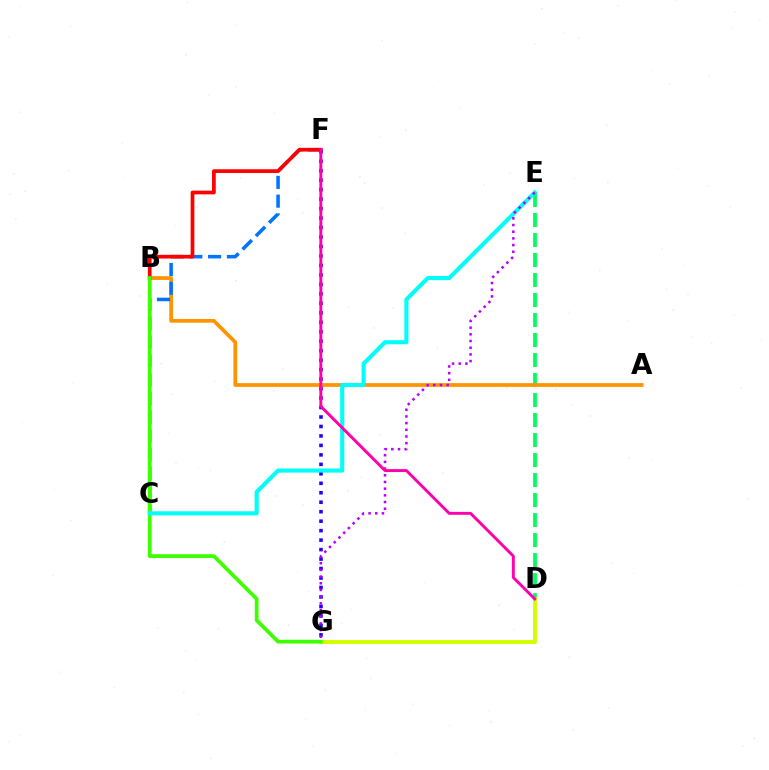{('D', 'E'): [{'color': '#00ff5c', 'line_style': 'dashed', 'thickness': 2.72}], ('A', 'B'): [{'color': '#ff9400', 'line_style': 'solid', 'thickness': 2.68}], ('D', 'G'): [{'color': '#d1ff00', 'line_style': 'solid', 'thickness': 2.81}], ('C', 'F'): [{'color': '#0074ff', 'line_style': 'dashed', 'thickness': 2.55}], ('B', 'F'): [{'color': '#ff0000', 'line_style': 'solid', 'thickness': 2.68}], ('F', 'G'): [{'color': '#2500ff', 'line_style': 'dotted', 'thickness': 2.57}], ('B', 'G'): [{'color': '#3dff00', 'line_style': 'solid', 'thickness': 2.71}], ('C', 'E'): [{'color': '#00fff6', 'line_style': 'solid', 'thickness': 2.95}], ('E', 'G'): [{'color': '#b900ff', 'line_style': 'dotted', 'thickness': 1.82}], ('D', 'F'): [{'color': '#ff00ac', 'line_style': 'solid', 'thickness': 2.1}]}